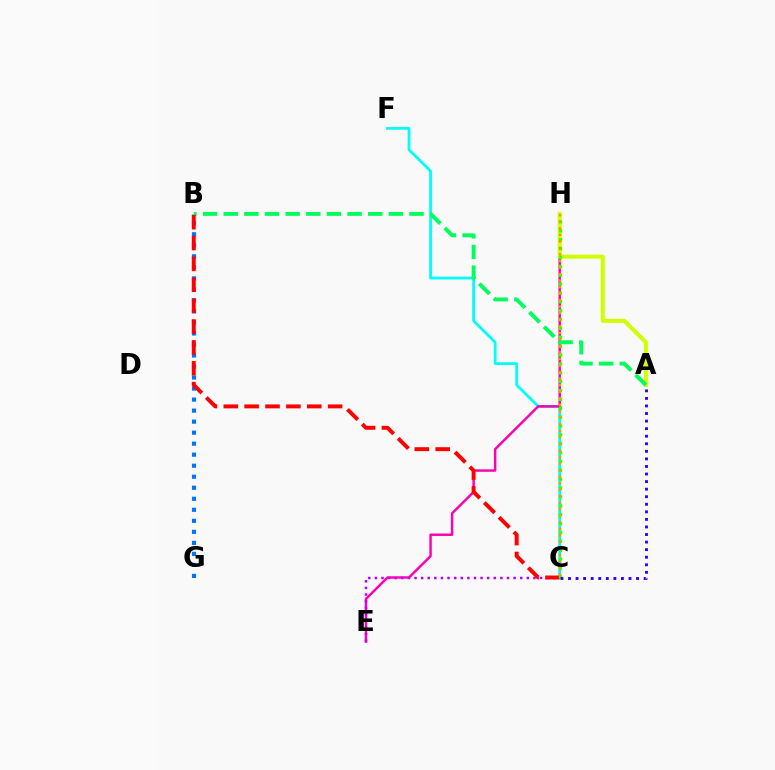{('C', 'F'): [{'color': '#00fff6', 'line_style': 'solid', 'thickness': 2.02}], ('E', 'H'): [{'color': '#ff00ac', 'line_style': 'solid', 'thickness': 1.77}], ('B', 'G'): [{'color': '#0074ff', 'line_style': 'dotted', 'thickness': 2.99}], ('A', 'H'): [{'color': '#d1ff00', 'line_style': 'solid', 'thickness': 2.91}], ('C', 'E'): [{'color': '#b900ff', 'line_style': 'dotted', 'thickness': 1.79}], ('A', 'B'): [{'color': '#00ff5c', 'line_style': 'dashed', 'thickness': 2.8}], ('B', 'C'): [{'color': '#ff0000', 'line_style': 'dashed', 'thickness': 2.83}], ('C', 'H'): [{'color': '#3dff00', 'line_style': 'dotted', 'thickness': 2.41}, {'color': '#ff9400', 'line_style': 'dotted', 'thickness': 1.78}], ('A', 'C'): [{'color': '#2500ff', 'line_style': 'dotted', 'thickness': 2.05}]}